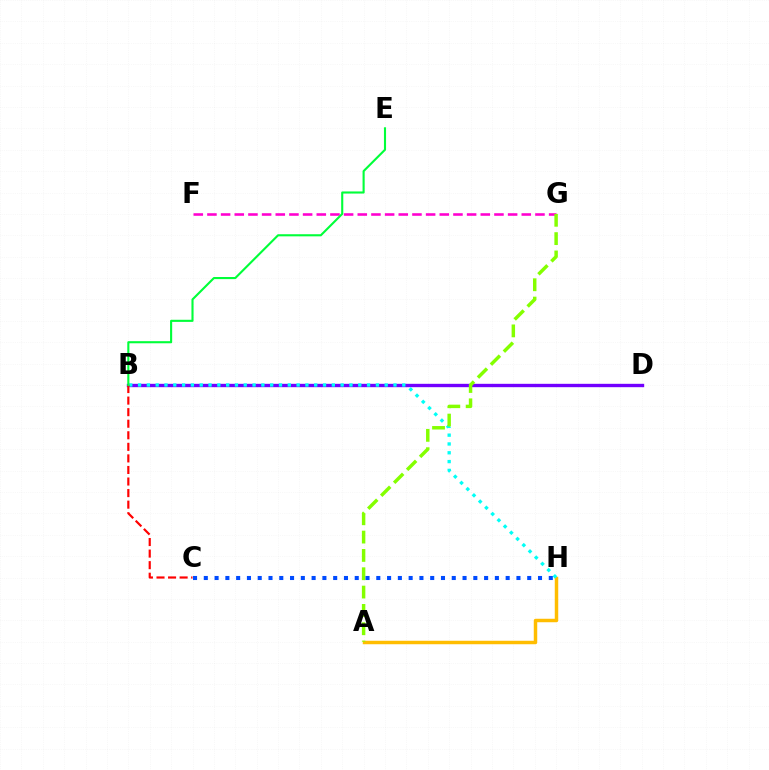{('B', 'D'): [{'color': '#7200ff', 'line_style': 'solid', 'thickness': 2.42}], ('F', 'G'): [{'color': '#ff00cf', 'line_style': 'dashed', 'thickness': 1.86}], ('A', 'H'): [{'color': '#ffbd00', 'line_style': 'solid', 'thickness': 2.5}], ('B', 'H'): [{'color': '#00fff6', 'line_style': 'dotted', 'thickness': 2.39}], ('A', 'G'): [{'color': '#84ff00', 'line_style': 'dashed', 'thickness': 2.49}], ('B', 'C'): [{'color': '#ff0000', 'line_style': 'dashed', 'thickness': 1.57}], ('B', 'E'): [{'color': '#00ff39', 'line_style': 'solid', 'thickness': 1.52}], ('C', 'H'): [{'color': '#004bff', 'line_style': 'dotted', 'thickness': 2.93}]}